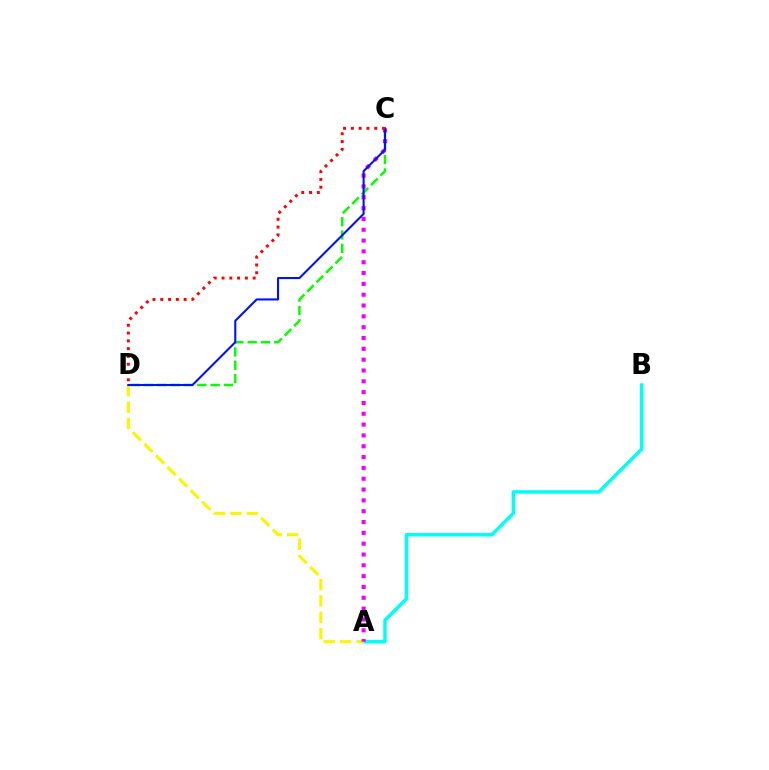{('A', 'B'): [{'color': '#00fff6', 'line_style': 'solid', 'thickness': 2.52}], ('A', 'D'): [{'color': '#fcf500', 'line_style': 'dashed', 'thickness': 2.22}], ('C', 'D'): [{'color': '#08ff00', 'line_style': 'dashed', 'thickness': 1.81}, {'color': '#0010ff', 'line_style': 'solid', 'thickness': 1.5}, {'color': '#ff0000', 'line_style': 'dotted', 'thickness': 2.12}], ('A', 'C'): [{'color': '#ee00ff', 'line_style': 'dotted', 'thickness': 2.94}]}